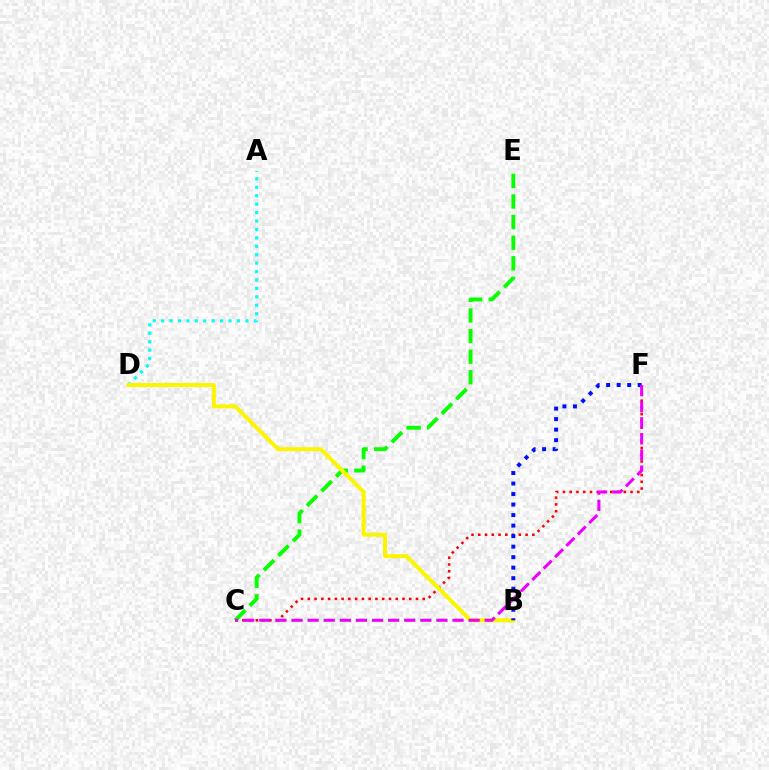{('C', 'E'): [{'color': '#08ff00', 'line_style': 'dashed', 'thickness': 2.8}], ('A', 'D'): [{'color': '#00fff6', 'line_style': 'dotted', 'thickness': 2.29}], ('C', 'F'): [{'color': '#ff0000', 'line_style': 'dotted', 'thickness': 1.84}, {'color': '#ee00ff', 'line_style': 'dashed', 'thickness': 2.19}], ('B', 'D'): [{'color': '#fcf500', 'line_style': 'solid', 'thickness': 2.86}], ('B', 'F'): [{'color': '#0010ff', 'line_style': 'dotted', 'thickness': 2.86}]}